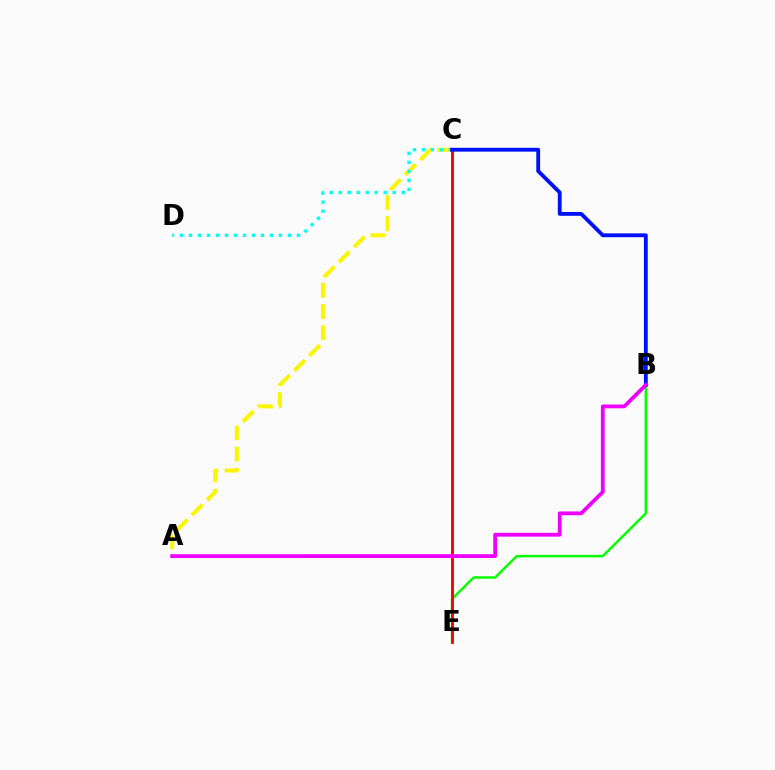{('A', 'C'): [{'color': '#fcf500', 'line_style': 'dashed', 'thickness': 2.88}], ('C', 'D'): [{'color': '#00fff6', 'line_style': 'dotted', 'thickness': 2.44}], ('B', 'E'): [{'color': '#08ff00', 'line_style': 'solid', 'thickness': 1.79}], ('C', 'E'): [{'color': '#ff0000', 'line_style': 'solid', 'thickness': 2.08}], ('B', 'C'): [{'color': '#0010ff', 'line_style': 'solid', 'thickness': 2.76}], ('A', 'B'): [{'color': '#ee00ff', 'line_style': 'solid', 'thickness': 2.73}]}